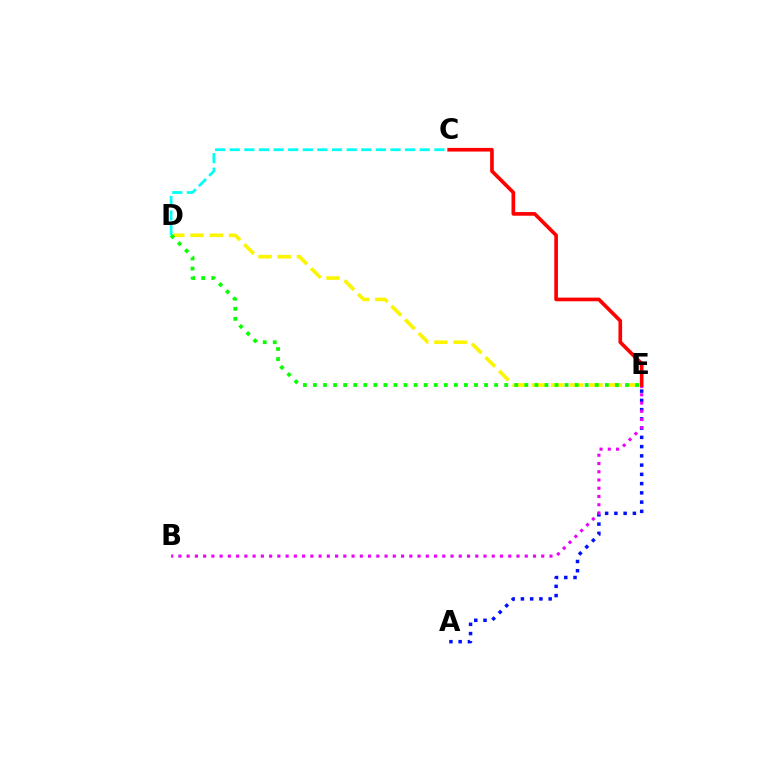{('A', 'E'): [{'color': '#0010ff', 'line_style': 'dotted', 'thickness': 2.51}], ('D', 'E'): [{'color': '#fcf500', 'line_style': 'dashed', 'thickness': 2.61}, {'color': '#08ff00', 'line_style': 'dotted', 'thickness': 2.73}], ('C', 'D'): [{'color': '#00fff6', 'line_style': 'dashed', 'thickness': 1.99}], ('B', 'E'): [{'color': '#ee00ff', 'line_style': 'dotted', 'thickness': 2.24}], ('C', 'E'): [{'color': '#ff0000', 'line_style': 'solid', 'thickness': 2.63}]}